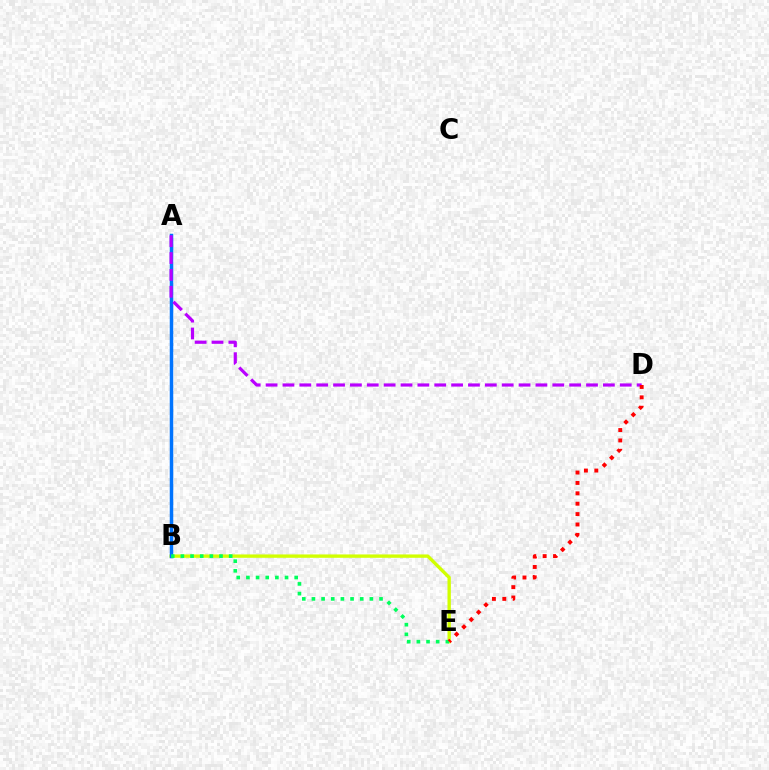{('B', 'E'): [{'color': '#d1ff00', 'line_style': 'solid', 'thickness': 2.42}, {'color': '#00ff5c', 'line_style': 'dotted', 'thickness': 2.62}], ('A', 'B'): [{'color': '#0074ff', 'line_style': 'solid', 'thickness': 2.51}], ('A', 'D'): [{'color': '#b900ff', 'line_style': 'dashed', 'thickness': 2.29}], ('D', 'E'): [{'color': '#ff0000', 'line_style': 'dotted', 'thickness': 2.82}]}